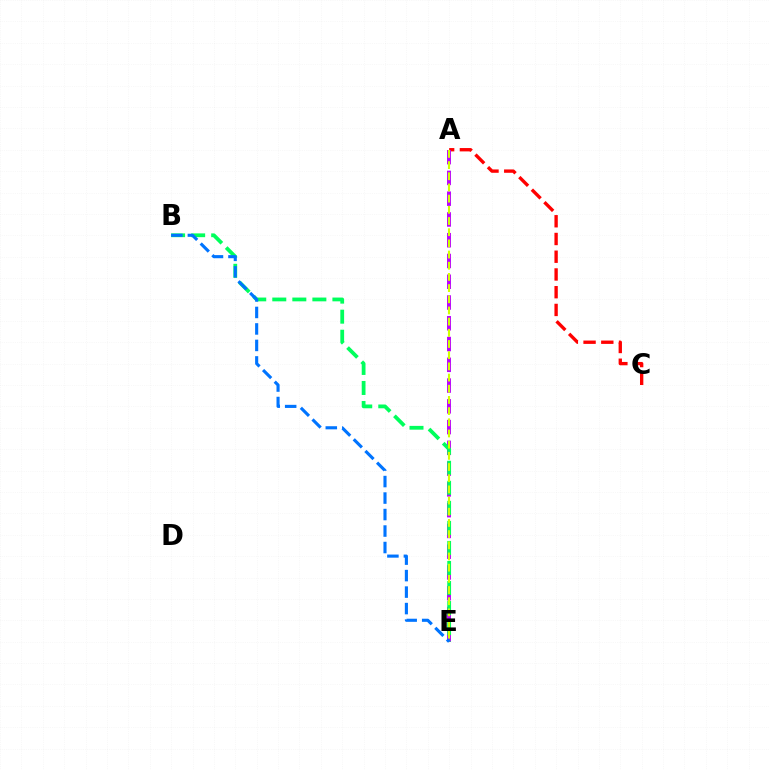{('A', 'C'): [{'color': '#ff0000', 'line_style': 'dashed', 'thickness': 2.41}], ('A', 'E'): [{'color': '#b900ff', 'line_style': 'dashed', 'thickness': 2.82}, {'color': '#d1ff00', 'line_style': 'dashed', 'thickness': 1.52}], ('B', 'E'): [{'color': '#00ff5c', 'line_style': 'dashed', 'thickness': 2.72}, {'color': '#0074ff', 'line_style': 'dashed', 'thickness': 2.24}]}